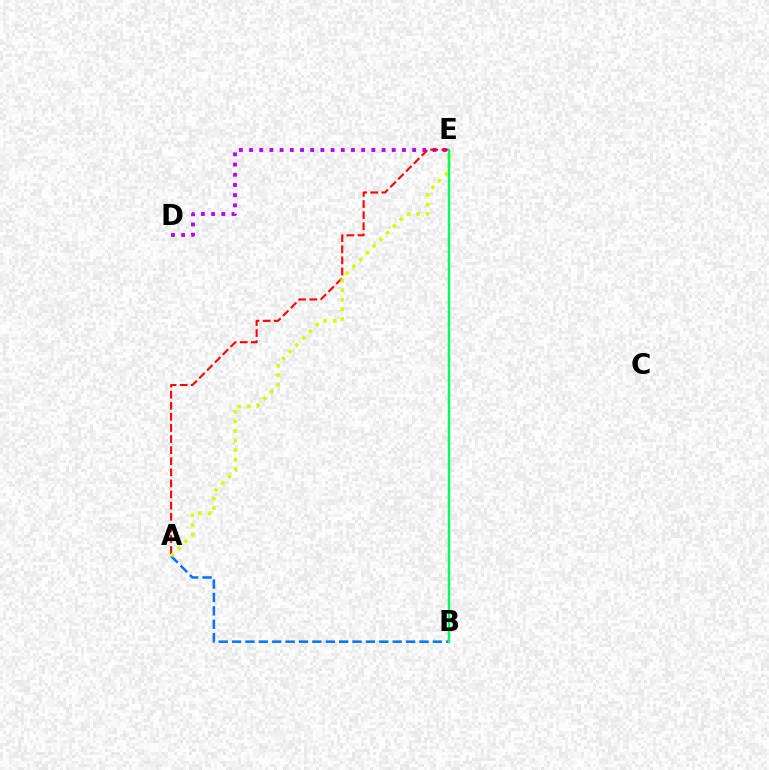{('D', 'E'): [{'color': '#b900ff', 'line_style': 'dotted', 'thickness': 2.77}], ('A', 'E'): [{'color': '#ff0000', 'line_style': 'dashed', 'thickness': 1.51}, {'color': '#d1ff00', 'line_style': 'dotted', 'thickness': 2.6}], ('A', 'B'): [{'color': '#0074ff', 'line_style': 'dashed', 'thickness': 1.82}], ('B', 'E'): [{'color': '#00ff5c', 'line_style': 'solid', 'thickness': 1.72}]}